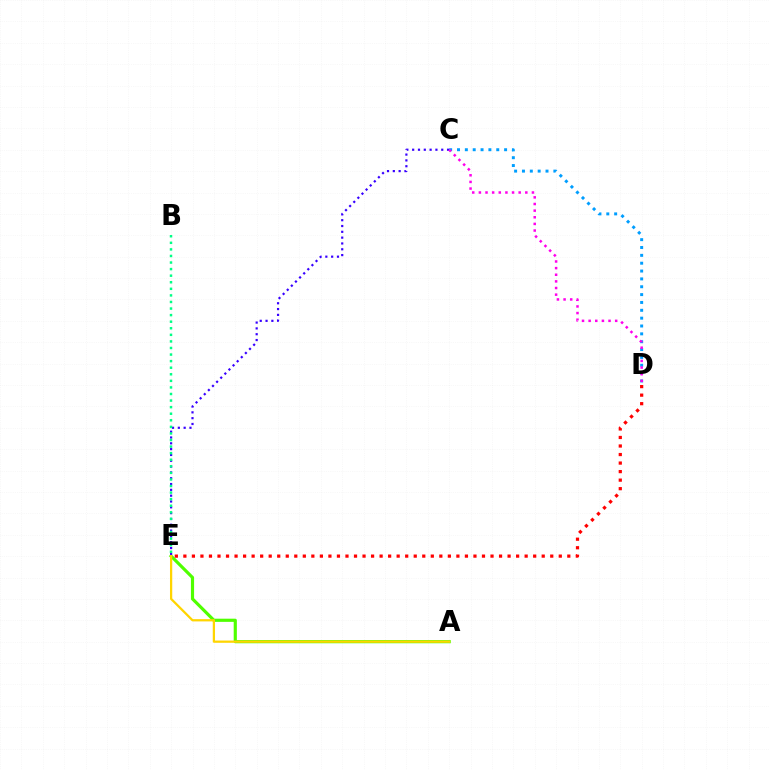{('A', 'E'): [{'color': '#4fff00', 'line_style': 'solid', 'thickness': 2.28}, {'color': '#ffd500', 'line_style': 'solid', 'thickness': 1.62}], ('C', 'D'): [{'color': '#009eff', 'line_style': 'dotted', 'thickness': 2.13}, {'color': '#ff00ed', 'line_style': 'dotted', 'thickness': 1.8}], ('C', 'E'): [{'color': '#3700ff', 'line_style': 'dotted', 'thickness': 1.58}], ('D', 'E'): [{'color': '#ff0000', 'line_style': 'dotted', 'thickness': 2.32}], ('B', 'E'): [{'color': '#00ff86', 'line_style': 'dotted', 'thickness': 1.79}]}